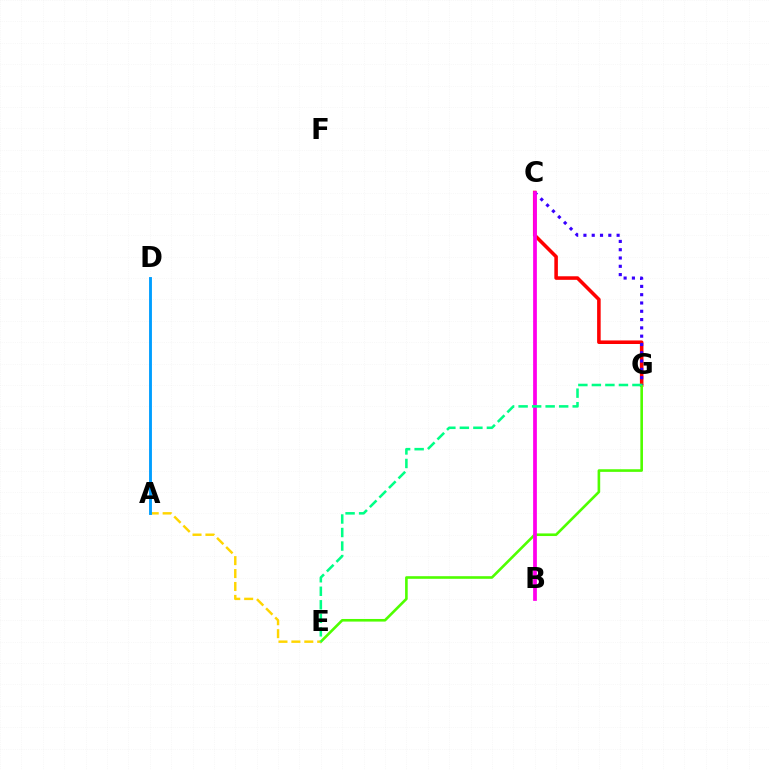{('C', 'G'): [{'color': '#ff0000', 'line_style': 'solid', 'thickness': 2.56}, {'color': '#3700ff', 'line_style': 'dotted', 'thickness': 2.25}], ('E', 'G'): [{'color': '#4fff00', 'line_style': 'solid', 'thickness': 1.89}, {'color': '#00ff86', 'line_style': 'dashed', 'thickness': 1.84}], ('A', 'E'): [{'color': '#ffd500', 'line_style': 'dashed', 'thickness': 1.75}], ('B', 'C'): [{'color': '#ff00ed', 'line_style': 'solid', 'thickness': 2.7}], ('A', 'D'): [{'color': '#009eff', 'line_style': 'solid', 'thickness': 2.07}]}